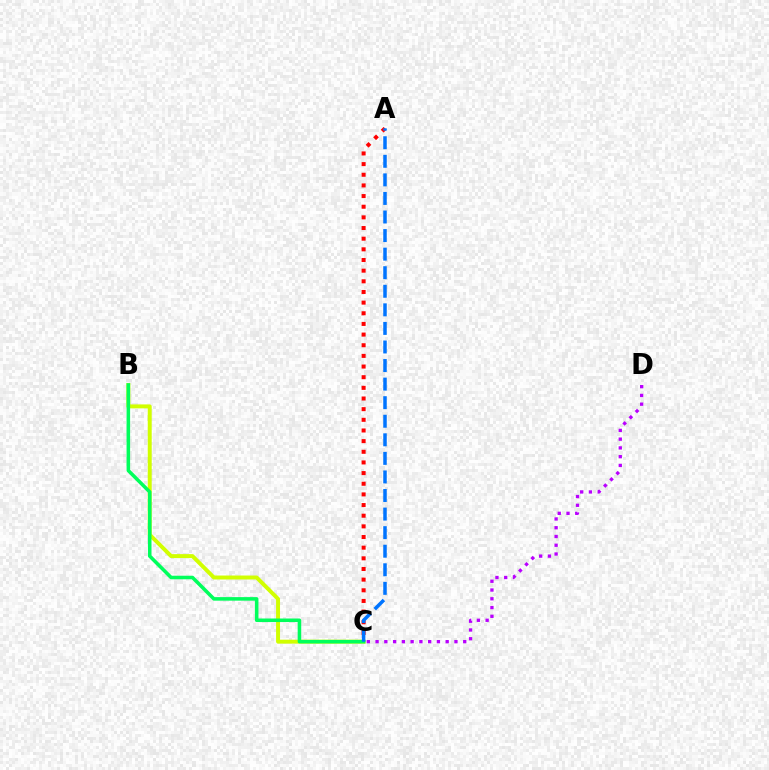{('B', 'C'): [{'color': '#d1ff00', 'line_style': 'solid', 'thickness': 2.85}, {'color': '#00ff5c', 'line_style': 'solid', 'thickness': 2.55}], ('C', 'D'): [{'color': '#b900ff', 'line_style': 'dotted', 'thickness': 2.38}], ('A', 'C'): [{'color': '#ff0000', 'line_style': 'dotted', 'thickness': 2.89}, {'color': '#0074ff', 'line_style': 'dashed', 'thickness': 2.52}]}